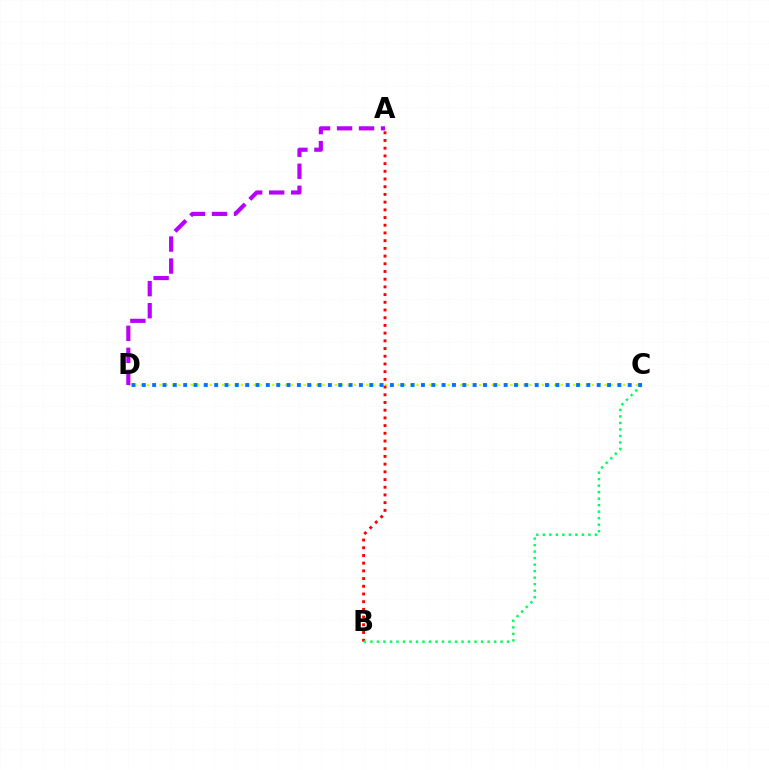{('C', 'D'): [{'color': '#d1ff00', 'line_style': 'dotted', 'thickness': 1.7}, {'color': '#0074ff', 'line_style': 'dotted', 'thickness': 2.81}], ('A', 'B'): [{'color': '#ff0000', 'line_style': 'dotted', 'thickness': 2.09}], ('A', 'D'): [{'color': '#b900ff', 'line_style': 'dashed', 'thickness': 2.99}], ('B', 'C'): [{'color': '#00ff5c', 'line_style': 'dotted', 'thickness': 1.77}]}